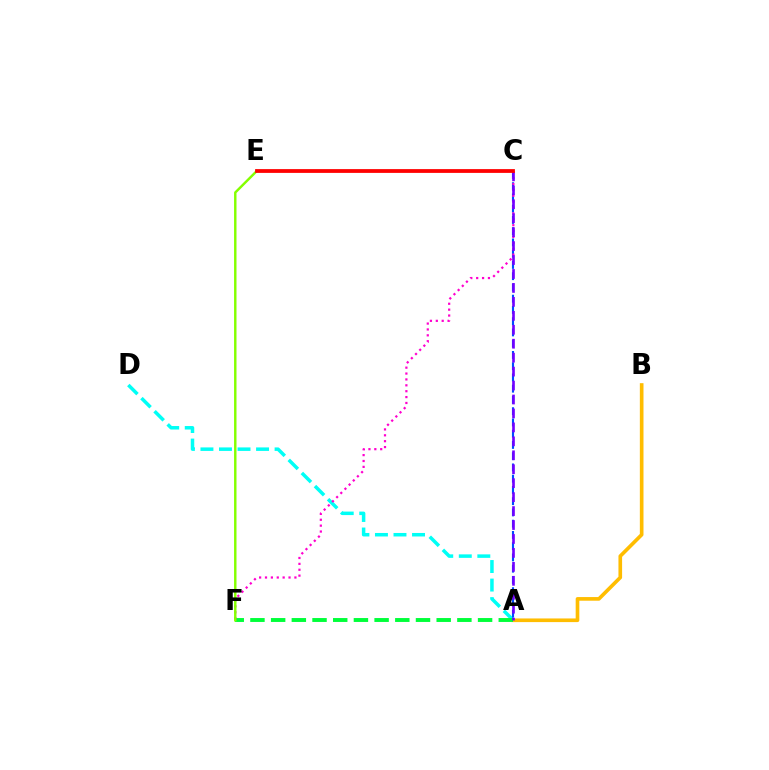{('A', 'D'): [{'color': '#00fff6', 'line_style': 'dashed', 'thickness': 2.52}], ('A', 'B'): [{'color': '#ffbd00', 'line_style': 'solid', 'thickness': 2.63}], ('A', 'C'): [{'color': '#004bff', 'line_style': 'dashed', 'thickness': 1.53}, {'color': '#7200ff', 'line_style': 'dashed', 'thickness': 1.89}], ('A', 'F'): [{'color': '#00ff39', 'line_style': 'dashed', 'thickness': 2.81}], ('C', 'F'): [{'color': '#ff00cf', 'line_style': 'dotted', 'thickness': 1.6}], ('E', 'F'): [{'color': '#84ff00', 'line_style': 'solid', 'thickness': 1.75}], ('C', 'E'): [{'color': '#ff0000', 'line_style': 'solid', 'thickness': 2.72}]}